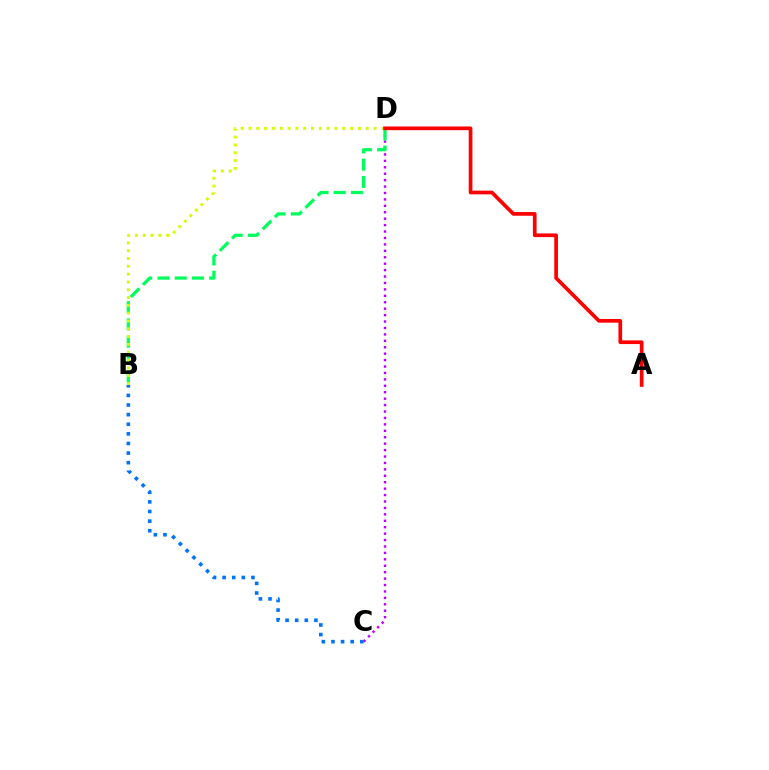{('C', 'D'): [{'color': '#b900ff', 'line_style': 'dotted', 'thickness': 1.75}], ('B', 'D'): [{'color': '#00ff5c', 'line_style': 'dashed', 'thickness': 2.34}, {'color': '#d1ff00', 'line_style': 'dotted', 'thickness': 2.12}], ('B', 'C'): [{'color': '#0074ff', 'line_style': 'dotted', 'thickness': 2.61}], ('A', 'D'): [{'color': '#ff0000', 'line_style': 'solid', 'thickness': 2.66}]}